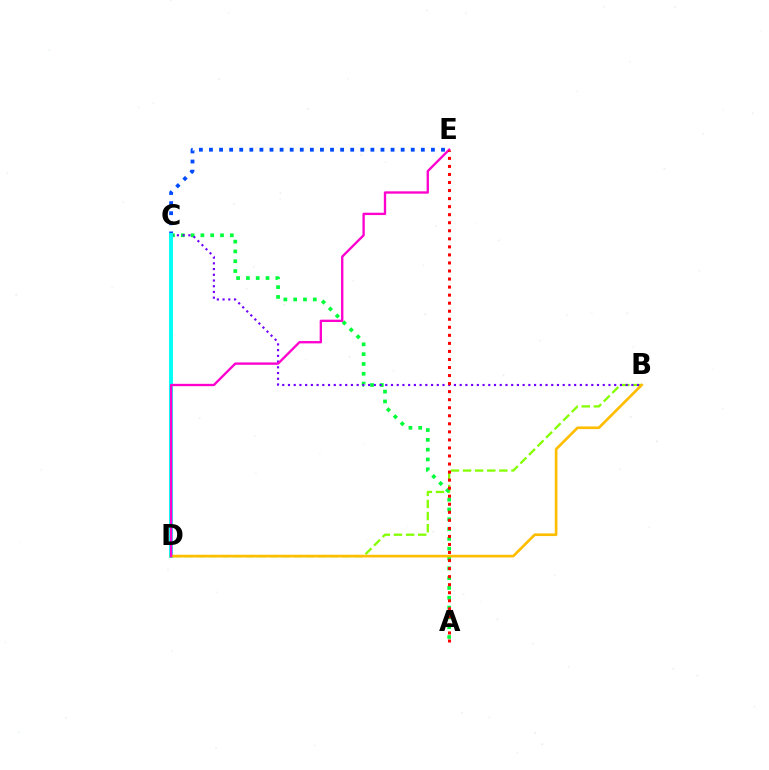{('B', 'D'): [{'color': '#84ff00', 'line_style': 'dashed', 'thickness': 1.64}, {'color': '#ffbd00', 'line_style': 'solid', 'thickness': 1.92}], ('C', 'E'): [{'color': '#004bff', 'line_style': 'dotted', 'thickness': 2.74}], ('A', 'C'): [{'color': '#00ff39', 'line_style': 'dotted', 'thickness': 2.67}], ('B', 'C'): [{'color': '#7200ff', 'line_style': 'dotted', 'thickness': 1.55}], ('C', 'D'): [{'color': '#00fff6', 'line_style': 'solid', 'thickness': 2.82}], ('D', 'E'): [{'color': '#ff00cf', 'line_style': 'solid', 'thickness': 1.68}], ('A', 'E'): [{'color': '#ff0000', 'line_style': 'dotted', 'thickness': 2.19}]}